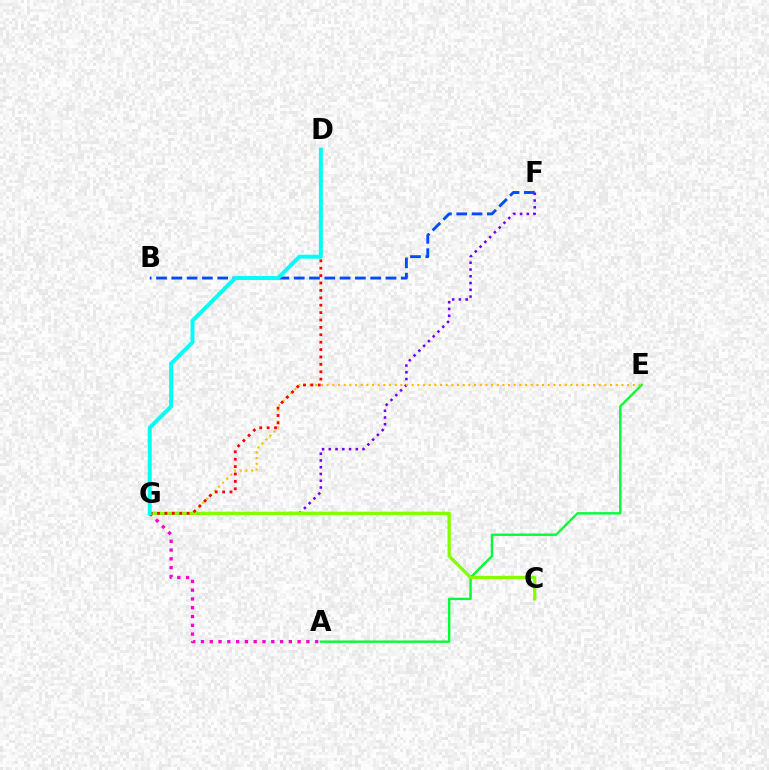{('A', 'G'): [{'color': '#ff00cf', 'line_style': 'dotted', 'thickness': 2.39}], ('F', 'G'): [{'color': '#7200ff', 'line_style': 'dotted', 'thickness': 1.84}], ('A', 'E'): [{'color': '#00ff39', 'line_style': 'solid', 'thickness': 1.73}], ('E', 'G'): [{'color': '#ffbd00', 'line_style': 'dotted', 'thickness': 1.54}], ('C', 'G'): [{'color': '#84ff00', 'line_style': 'solid', 'thickness': 2.36}], ('D', 'G'): [{'color': '#ff0000', 'line_style': 'dotted', 'thickness': 2.01}, {'color': '#00fff6', 'line_style': 'solid', 'thickness': 2.84}], ('B', 'F'): [{'color': '#004bff', 'line_style': 'dashed', 'thickness': 2.08}]}